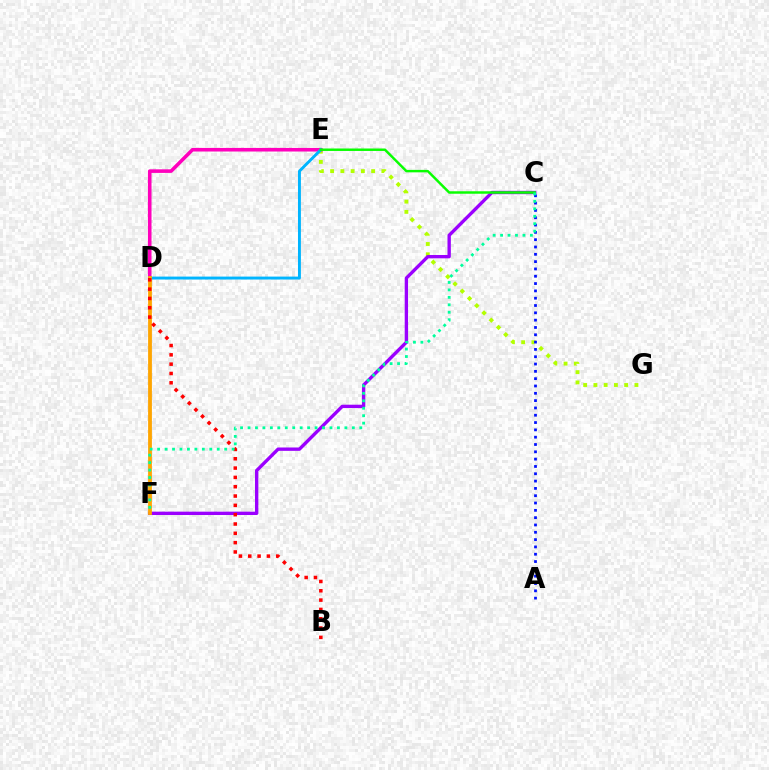{('E', 'G'): [{'color': '#b3ff00', 'line_style': 'dotted', 'thickness': 2.78}], ('D', 'E'): [{'color': '#ff00bd', 'line_style': 'solid', 'thickness': 2.58}, {'color': '#00b5ff', 'line_style': 'solid', 'thickness': 2.11}], ('C', 'F'): [{'color': '#9b00ff', 'line_style': 'solid', 'thickness': 2.42}, {'color': '#00ff9d', 'line_style': 'dotted', 'thickness': 2.02}], ('A', 'C'): [{'color': '#0010ff', 'line_style': 'dotted', 'thickness': 1.99}], ('D', 'F'): [{'color': '#ffa500', 'line_style': 'solid', 'thickness': 2.73}], ('B', 'D'): [{'color': '#ff0000', 'line_style': 'dotted', 'thickness': 2.53}], ('C', 'E'): [{'color': '#08ff00', 'line_style': 'solid', 'thickness': 1.77}]}